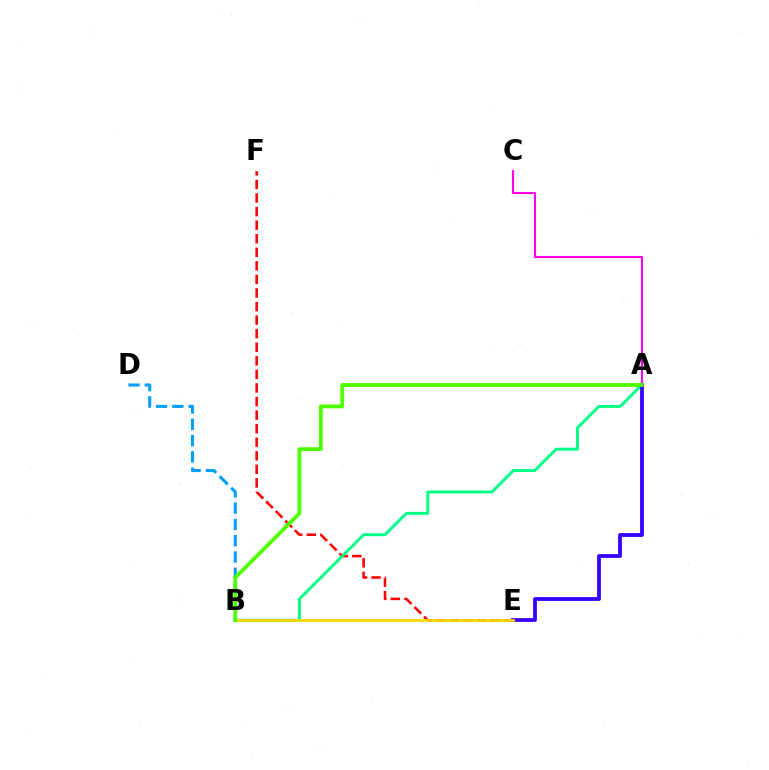{('A', 'C'): [{'color': '#ff00ed', 'line_style': 'solid', 'thickness': 1.53}], ('B', 'D'): [{'color': '#009eff', 'line_style': 'dashed', 'thickness': 2.21}], ('E', 'F'): [{'color': '#ff0000', 'line_style': 'dashed', 'thickness': 1.84}], ('A', 'B'): [{'color': '#00ff86', 'line_style': 'solid', 'thickness': 2.12}, {'color': '#4fff00', 'line_style': 'solid', 'thickness': 2.77}], ('A', 'E'): [{'color': '#3700ff', 'line_style': 'solid', 'thickness': 2.74}], ('B', 'E'): [{'color': '#ffd500', 'line_style': 'solid', 'thickness': 1.95}]}